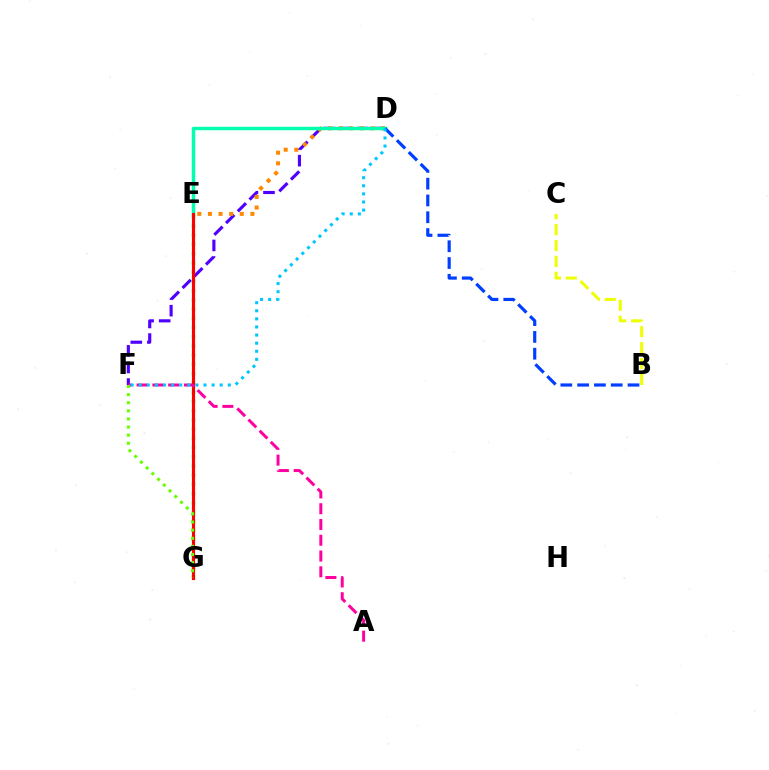{('E', 'G'): [{'color': '#d600ff', 'line_style': 'dashed', 'thickness': 2.08}, {'color': '#00ff27', 'line_style': 'dotted', 'thickness': 2.51}, {'color': '#ff0000', 'line_style': 'solid', 'thickness': 2.25}], ('D', 'F'): [{'color': '#4f00ff', 'line_style': 'dashed', 'thickness': 2.25}, {'color': '#00c7ff', 'line_style': 'dotted', 'thickness': 2.2}], ('D', 'E'): [{'color': '#ff8800', 'line_style': 'dotted', 'thickness': 2.88}, {'color': '#00ffaf', 'line_style': 'solid', 'thickness': 2.49}], ('B', 'C'): [{'color': '#eeff00', 'line_style': 'dashed', 'thickness': 2.16}], ('B', 'D'): [{'color': '#003fff', 'line_style': 'dashed', 'thickness': 2.28}], ('A', 'F'): [{'color': '#ff00a0', 'line_style': 'dashed', 'thickness': 2.14}], ('F', 'G'): [{'color': '#66ff00', 'line_style': 'dotted', 'thickness': 2.2}]}